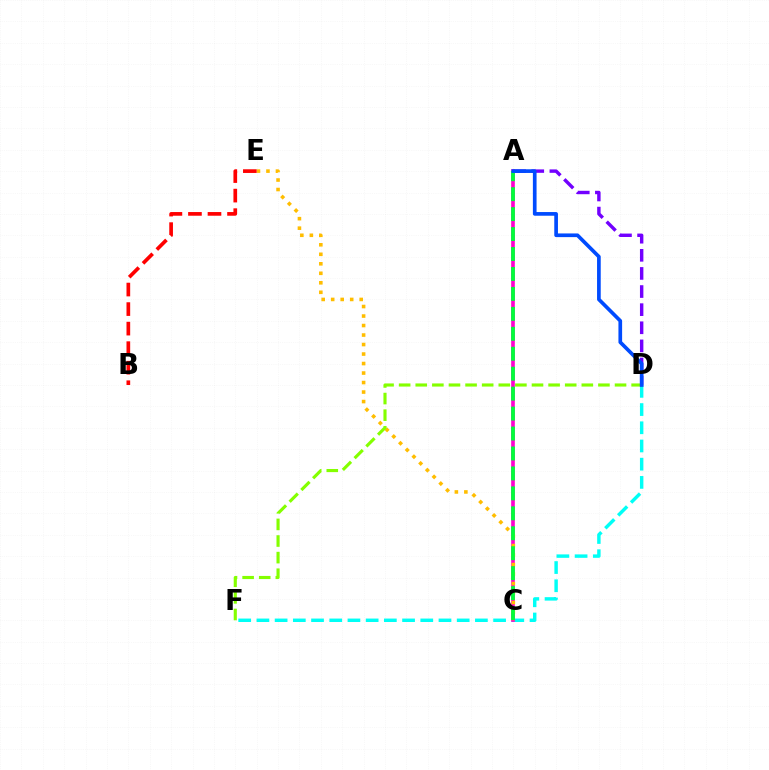{('D', 'F'): [{'color': '#00fff6', 'line_style': 'dashed', 'thickness': 2.47}, {'color': '#84ff00', 'line_style': 'dashed', 'thickness': 2.26}], ('A', 'C'): [{'color': '#ff00cf', 'line_style': 'solid', 'thickness': 2.63}, {'color': '#00ff39', 'line_style': 'dashed', 'thickness': 2.71}], ('A', 'D'): [{'color': '#7200ff', 'line_style': 'dashed', 'thickness': 2.46}, {'color': '#004bff', 'line_style': 'solid', 'thickness': 2.65}], ('C', 'E'): [{'color': '#ffbd00', 'line_style': 'dotted', 'thickness': 2.58}], ('B', 'E'): [{'color': '#ff0000', 'line_style': 'dashed', 'thickness': 2.65}]}